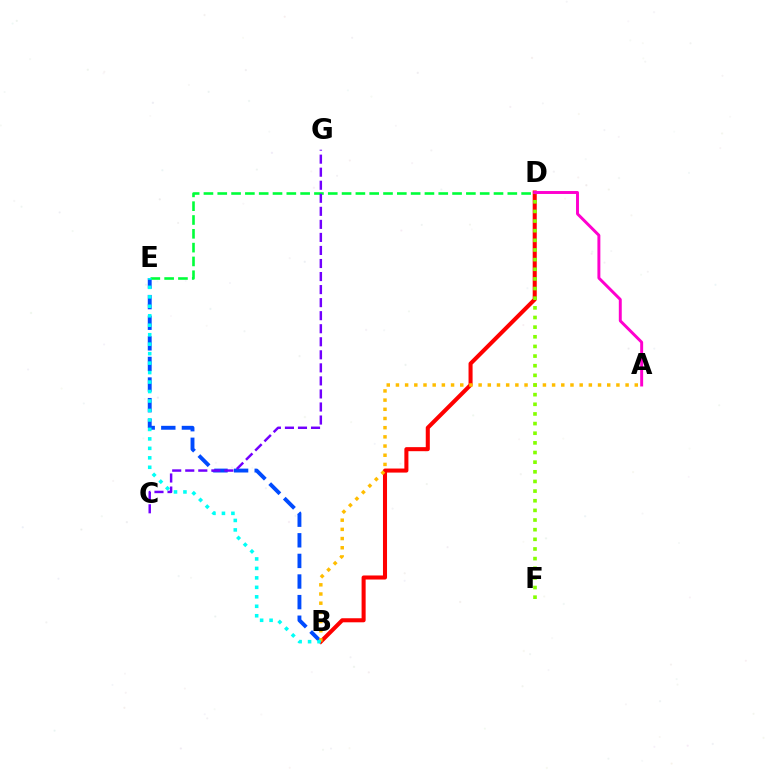{('B', 'D'): [{'color': '#ff0000', 'line_style': 'solid', 'thickness': 2.92}], ('B', 'E'): [{'color': '#004bff', 'line_style': 'dashed', 'thickness': 2.8}, {'color': '#00fff6', 'line_style': 'dotted', 'thickness': 2.57}], ('D', 'E'): [{'color': '#00ff39', 'line_style': 'dashed', 'thickness': 1.88}], ('C', 'G'): [{'color': '#7200ff', 'line_style': 'dashed', 'thickness': 1.77}], ('A', 'B'): [{'color': '#ffbd00', 'line_style': 'dotted', 'thickness': 2.5}], ('D', 'F'): [{'color': '#84ff00', 'line_style': 'dotted', 'thickness': 2.62}], ('A', 'D'): [{'color': '#ff00cf', 'line_style': 'solid', 'thickness': 2.12}]}